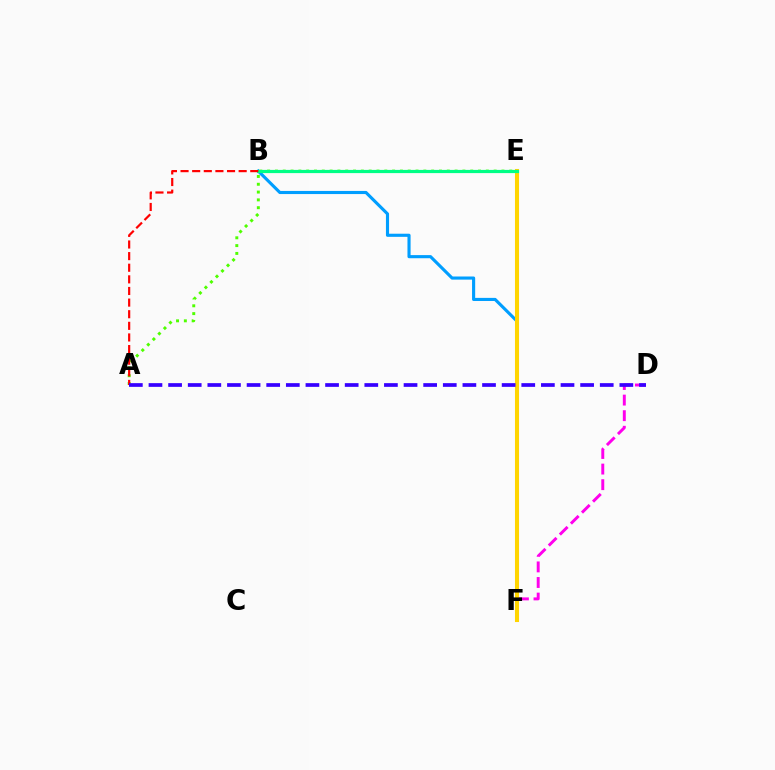{('B', 'F'): [{'color': '#009eff', 'line_style': 'solid', 'thickness': 2.25}], ('D', 'F'): [{'color': '#ff00ed', 'line_style': 'dashed', 'thickness': 2.12}], ('A', 'E'): [{'color': '#4fff00', 'line_style': 'dotted', 'thickness': 2.12}], ('E', 'F'): [{'color': '#ffd500', 'line_style': 'solid', 'thickness': 2.93}], ('B', 'E'): [{'color': '#00ff86', 'line_style': 'solid', 'thickness': 2.3}], ('A', 'B'): [{'color': '#ff0000', 'line_style': 'dashed', 'thickness': 1.58}], ('A', 'D'): [{'color': '#3700ff', 'line_style': 'dashed', 'thickness': 2.67}]}